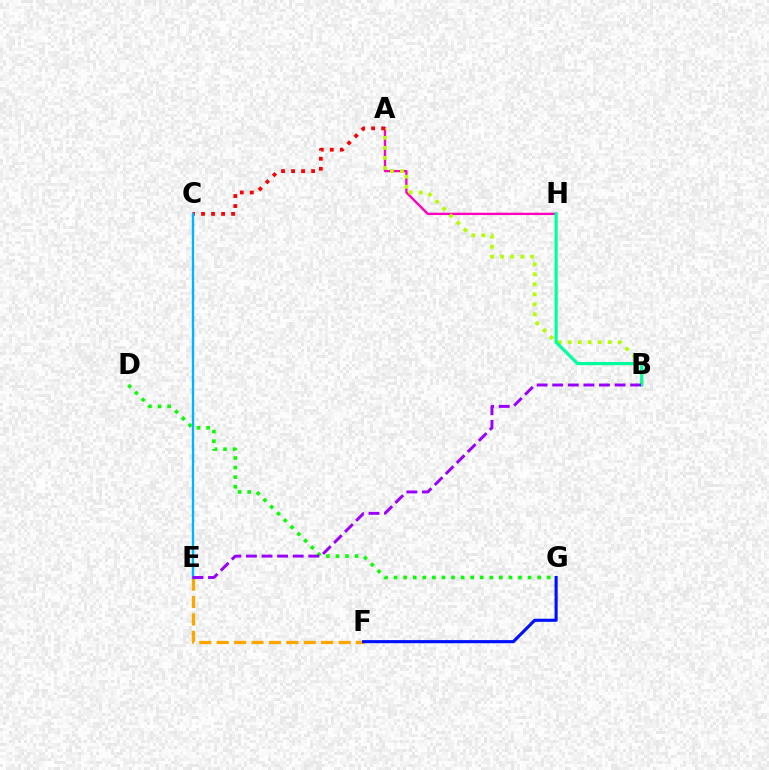{('D', 'G'): [{'color': '#08ff00', 'line_style': 'dotted', 'thickness': 2.6}], ('E', 'F'): [{'color': '#ffa500', 'line_style': 'dashed', 'thickness': 2.37}], ('A', 'H'): [{'color': '#ff00bd', 'line_style': 'solid', 'thickness': 1.67}], ('A', 'B'): [{'color': '#b3ff00', 'line_style': 'dotted', 'thickness': 2.73}], ('A', 'C'): [{'color': '#ff0000', 'line_style': 'dotted', 'thickness': 2.72}], ('F', 'G'): [{'color': '#0010ff', 'line_style': 'solid', 'thickness': 2.24}], ('C', 'E'): [{'color': '#00b5ff', 'line_style': 'solid', 'thickness': 1.7}], ('B', 'H'): [{'color': '#00ff9d', 'line_style': 'solid', 'thickness': 2.29}], ('B', 'E'): [{'color': '#9b00ff', 'line_style': 'dashed', 'thickness': 2.12}]}